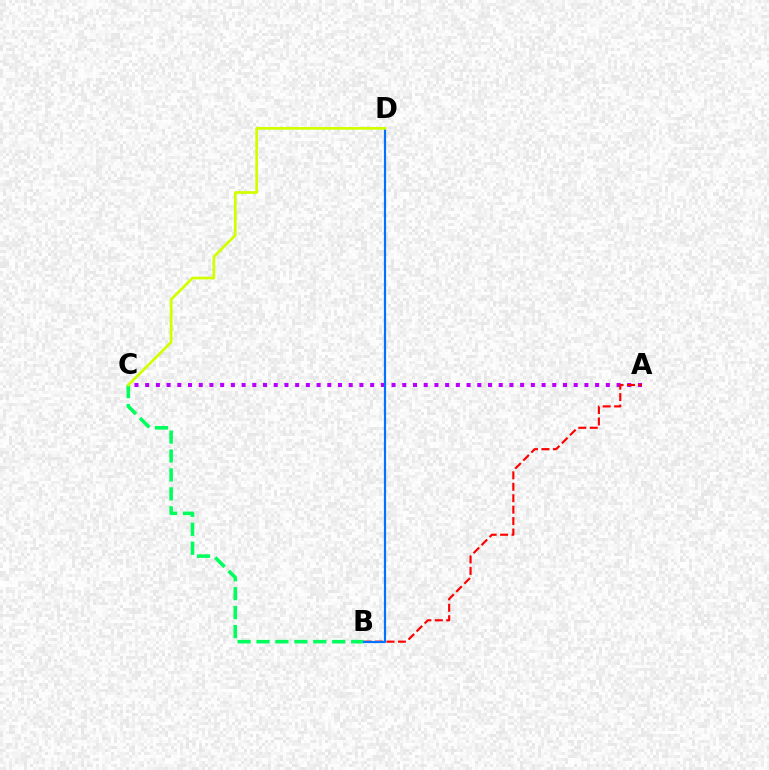{('A', 'C'): [{'color': '#b900ff', 'line_style': 'dotted', 'thickness': 2.91}], ('B', 'C'): [{'color': '#00ff5c', 'line_style': 'dashed', 'thickness': 2.57}], ('A', 'B'): [{'color': '#ff0000', 'line_style': 'dashed', 'thickness': 1.55}], ('B', 'D'): [{'color': '#0074ff', 'line_style': 'solid', 'thickness': 1.58}], ('C', 'D'): [{'color': '#d1ff00', 'line_style': 'solid', 'thickness': 1.97}]}